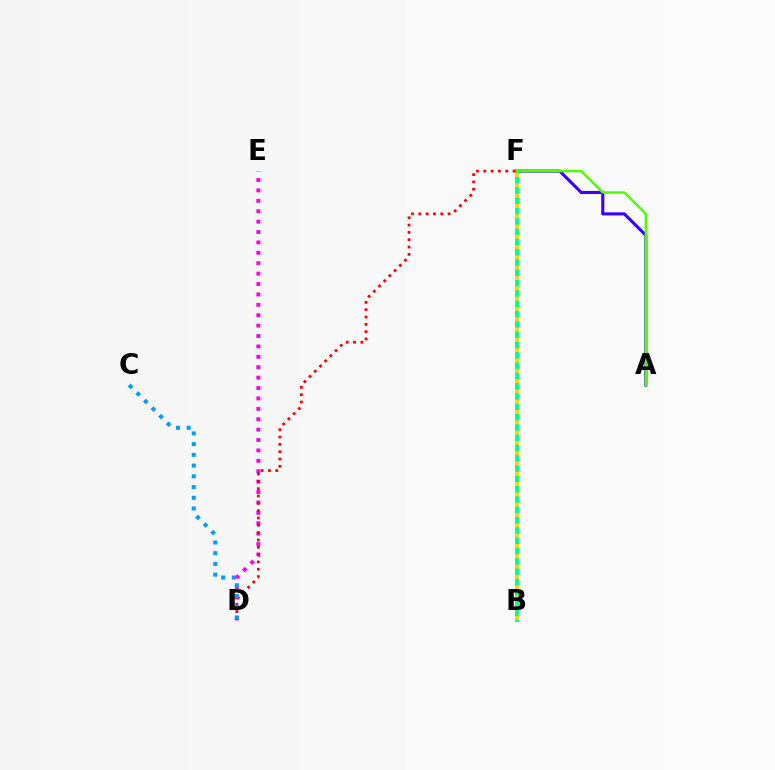{('D', 'E'): [{'color': '#ff00ed', 'line_style': 'dotted', 'thickness': 2.83}], ('A', 'F'): [{'color': '#3700ff', 'line_style': 'solid', 'thickness': 2.21}, {'color': '#4fff00', 'line_style': 'solid', 'thickness': 1.74}], ('B', 'F'): [{'color': '#00ff86', 'line_style': 'solid', 'thickness': 2.82}, {'color': '#ffd500', 'line_style': 'dotted', 'thickness': 2.8}], ('D', 'F'): [{'color': '#ff0000', 'line_style': 'dotted', 'thickness': 1.99}], ('C', 'D'): [{'color': '#009eff', 'line_style': 'dotted', 'thickness': 2.91}]}